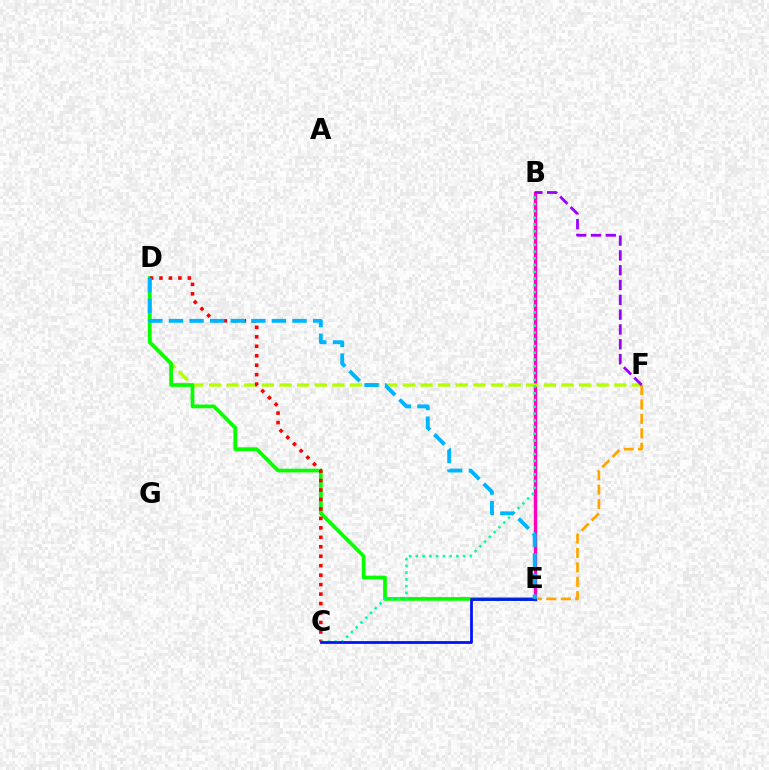{('B', 'E'): [{'color': '#ff00bd', 'line_style': 'solid', 'thickness': 2.44}], ('D', 'F'): [{'color': '#b3ff00', 'line_style': 'dashed', 'thickness': 2.39}], ('E', 'F'): [{'color': '#ffa500', 'line_style': 'dashed', 'thickness': 1.96}], ('D', 'E'): [{'color': '#08ff00', 'line_style': 'solid', 'thickness': 2.68}, {'color': '#00b5ff', 'line_style': 'dashed', 'thickness': 2.8}], ('C', 'D'): [{'color': '#ff0000', 'line_style': 'dotted', 'thickness': 2.57}], ('B', 'C'): [{'color': '#00ff9d', 'line_style': 'dotted', 'thickness': 1.83}], ('B', 'F'): [{'color': '#9b00ff', 'line_style': 'dashed', 'thickness': 2.01}], ('C', 'E'): [{'color': '#0010ff', 'line_style': 'solid', 'thickness': 1.99}]}